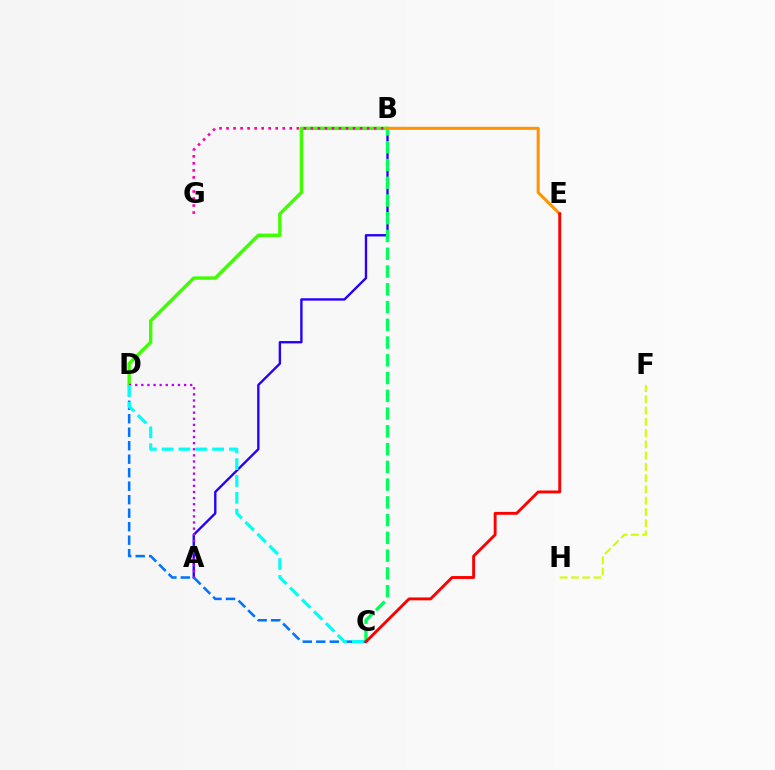{('A', 'B'): [{'color': '#2500ff', 'line_style': 'solid', 'thickness': 1.71}], ('F', 'H'): [{'color': '#d1ff00', 'line_style': 'dashed', 'thickness': 1.53}], ('C', 'D'): [{'color': '#0074ff', 'line_style': 'dashed', 'thickness': 1.83}, {'color': '#00fff6', 'line_style': 'dashed', 'thickness': 2.29}], ('B', 'D'): [{'color': '#3dff00', 'line_style': 'solid', 'thickness': 2.44}], ('B', 'G'): [{'color': '#ff00ac', 'line_style': 'dotted', 'thickness': 1.91}], ('A', 'D'): [{'color': '#b900ff', 'line_style': 'dotted', 'thickness': 1.66}], ('B', 'C'): [{'color': '#00ff5c', 'line_style': 'dashed', 'thickness': 2.41}], ('B', 'E'): [{'color': '#ff9400', 'line_style': 'solid', 'thickness': 2.2}], ('C', 'E'): [{'color': '#ff0000', 'line_style': 'solid', 'thickness': 2.08}]}